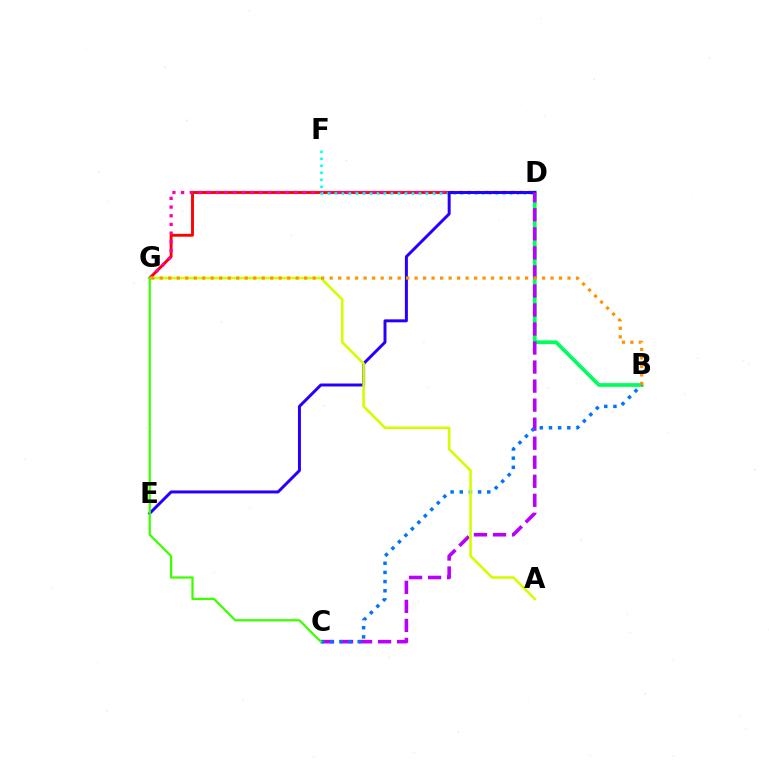{('D', 'G'): [{'color': '#ff0000', 'line_style': 'solid', 'thickness': 2.07}, {'color': '#ff00ac', 'line_style': 'dotted', 'thickness': 2.36}], ('B', 'D'): [{'color': '#00ff5c', 'line_style': 'solid', 'thickness': 2.69}], ('D', 'F'): [{'color': '#00fff6', 'line_style': 'dotted', 'thickness': 1.9}], ('D', 'E'): [{'color': '#2500ff', 'line_style': 'solid', 'thickness': 2.14}], ('C', 'D'): [{'color': '#b900ff', 'line_style': 'dashed', 'thickness': 2.59}], ('B', 'C'): [{'color': '#0074ff', 'line_style': 'dotted', 'thickness': 2.49}], ('A', 'G'): [{'color': '#d1ff00', 'line_style': 'solid', 'thickness': 1.87}], ('B', 'G'): [{'color': '#ff9400', 'line_style': 'dotted', 'thickness': 2.31}], ('C', 'G'): [{'color': '#3dff00', 'line_style': 'solid', 'thickness': 1.62}]}